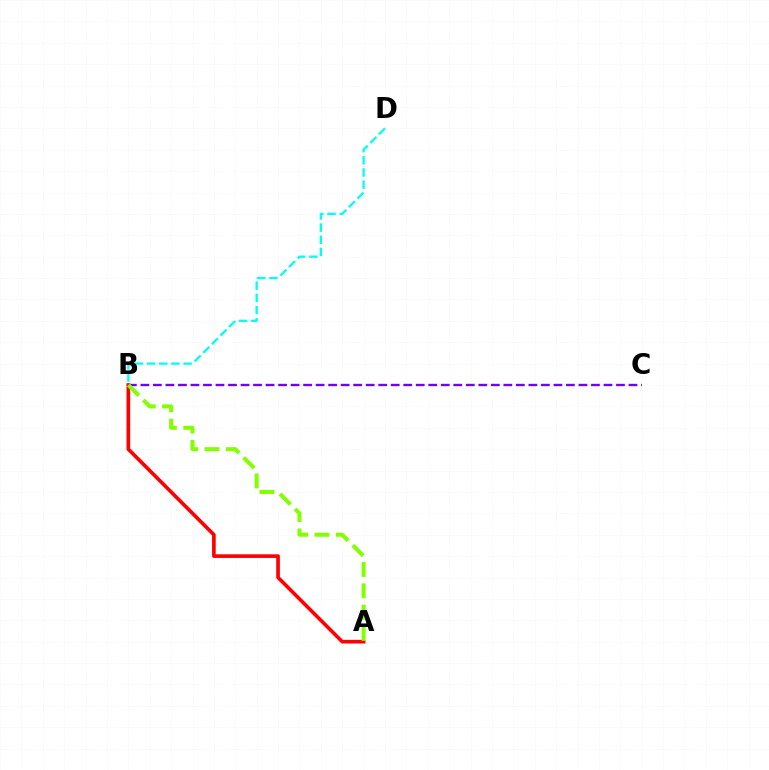{('B', 'C'): [{'color': '#7200ff', 'line_style': 'dashed', 'thickness': 1.7}], ('B', 'D'): [{'color': '#00fff6', 'line_style': 'dashed', 'thickness': 1.66}], ('A', 'B'): [{'color': '#ff0000', 'line_style': 'solid', 'thickness': 2.62}, {'color': '#84ff00', 'line_style': 'dashed', 'thickness': 2.89}]}